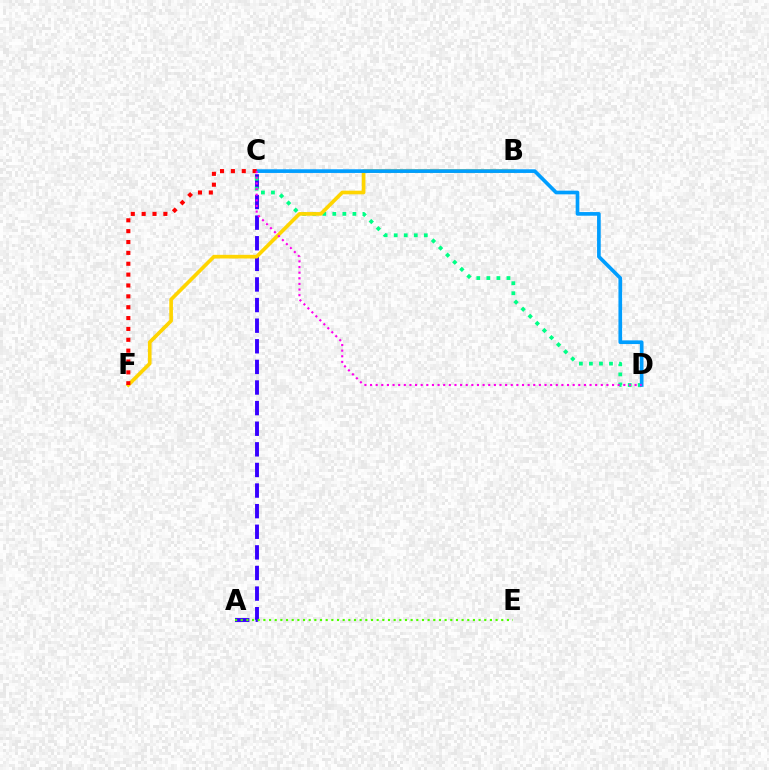{('A', 'C'): [{'color': '#3700ff', 'line_style': 'dashed', 'thickness': 2.8}], ('C', 'D'): [{'color': '#00ff86', 'line_style': 'dotted', 'thickness': 2.73}, {'color': '#009eff', 'line_style': 'solid', 'thickness': 2.64}, {'color': '#ff00ed', 'line_style': 'dotted', 'thickness': 1.53}], ('A', 'E'): [{'color': '#4fff00', 'line_style': 'dotted', 'thickness': 1.54}], ('B', 'F'): [{'color': '#ffd500', 'line_style': 'solid', 'thickness': 2.64}], ('C', 'F'): [{'color': '#ff0000', 'line_style': 'dotted', 'thickness': 2.95}]}